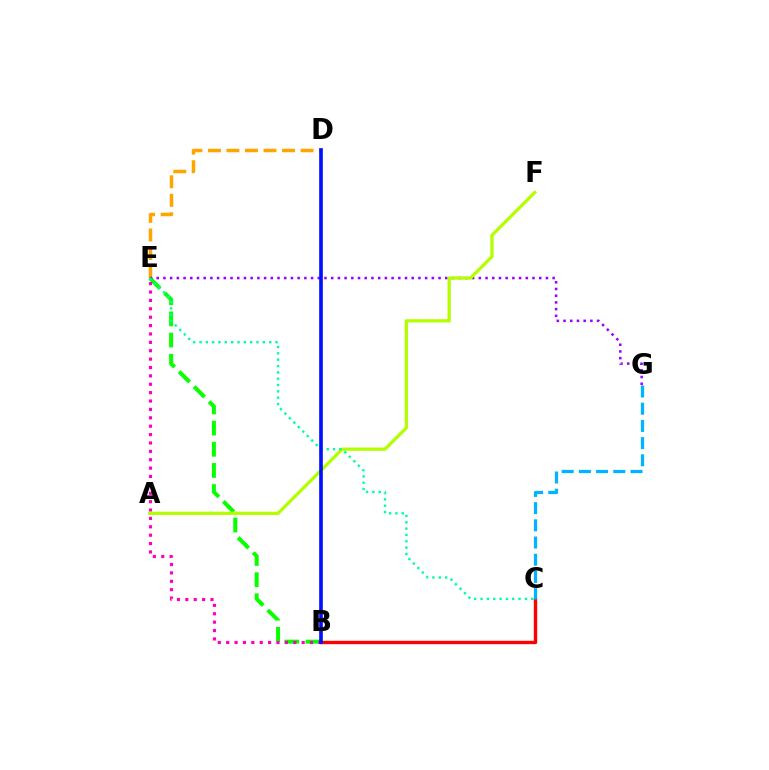{('D', 'E'): [{'color': '#ffa500', 'line_style': 'dashed', 'thickness': 2.52}], ('B', 'E'): [{'color': '#08ff00', 'line_style': 'dashed', 'thickness': 2.87}, {'color': '#ff00bd', 'line_style': 'dotted', 'thickness': 2.28}], ('B', 'C'): [{'color': '#ff0000', 'line_style': 'solid', 'thickness': 2.43}], ('E', 'G'): [{'color': '#9b00ff', 'line_style': 'dotted', 'thickness': 1.82}], ('A', 'F'): [{'color': '#b3ff00', 'line_style': 'solid', 'thickness': 2.35}], ('C', 'E'): [{'color': '#00ff9d', 'line_style': 'dotted', 'thickness': 1.72}], ('B', 'D'): [{'color': '#0010ff', 'line_style': 'solid', 'thickness': 2.62}], ('C', 'G'): [{'color': '#00b5ff', 'line_style': 'dashed', 'thickness': 2.34}]}